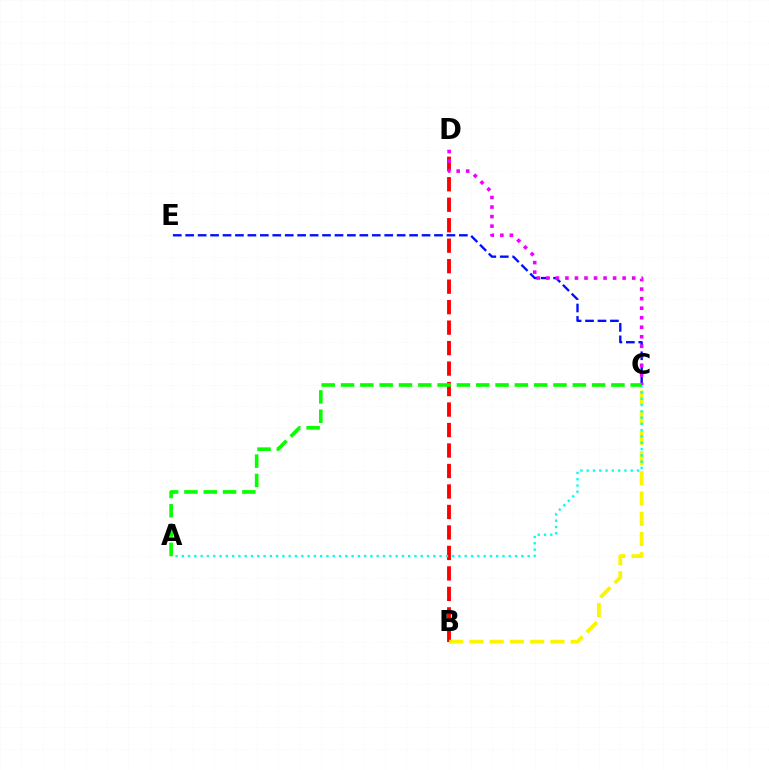{('B', 'D'): [{'color': '#ff0000', 'line_style': 'dashed', 'thickness': 2.78}], ('C', 'E'): [{'color': '#0010ff', 'line_style': 'dashed', 'thickness': 1.69}], ('C', 'D'): [{'color': '#ee00ff', 'line_style': 'dotted', 'thickness': 2.59}], ('B', 'C'): [{'color': '#fcf500', 'line_style': 'dashed', 'thickness': 2.75}], ('A', 'C'): [{'color': '#00fff6', 'line_style': 'dotted', 'thickness': 1.71}, {'color': '#08ff00', 'line_style': 'dashed', 'thickness': 2.62}]}